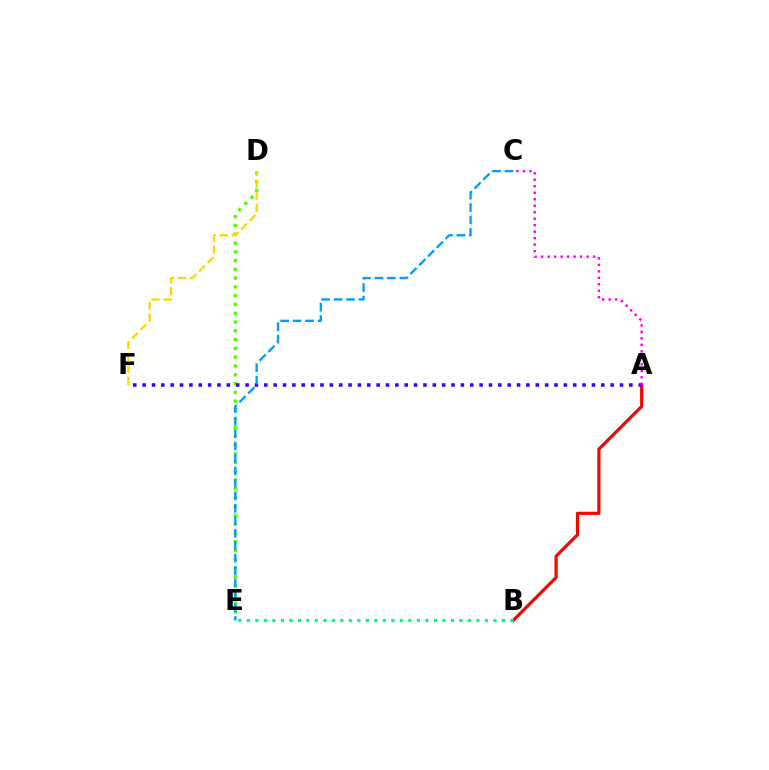{('D', 'E'): [{'color': '#4fff00', 'line_style': 'dotted', 'thickness': 2.39}], ('A', 'B'): [{'color': '#ff0000', 'line_style': 'solid', 'thickness': 2.29}], ('D', 'F'): [{'color': '#ffd500', 'line_style': 'dashed', 'thickness': 1.63}], ('A', 'F'): [{'color': '#3700ff', 'line_style': 'dotted', 'thickness': 2.54}], ('B', 'E'): [{'color': '#00ff86', 'line_style': 'dotted', 'thickness': 2.31}], ('C', 'E'): [{'color': '#009eff', 'line_style': 'dashed', 'thickness': 1.69}], ('A', 'C'): [{'color': '#ff00ed', 'line_style': 'dotted', 'thickness': 1.76}]}